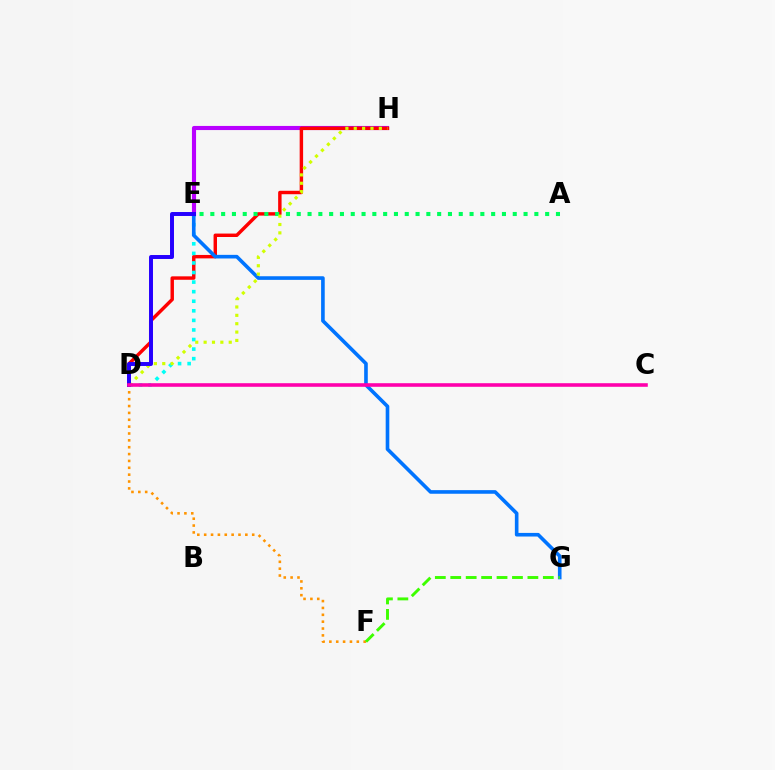{('E', 'H'): [{'color': '#b900ff', 'line_style': 'solid', 'thickness': 2.96}], ('D', 'H'): [{'color': '#ff0000', 'line_style': 'solid', 'thickness': 2.47}, {'color': '#d1ff00', 'line_style': 'dotted', 'thickness': 2.27}], ('A', 'E'): [{'color': '#00ff5c', 'line_style': 'dotted', 'thickness': 2.93}], ('D', 'E'): [{'color': '#00fff6', 'line_style': 'dotted', 'thickness': 2.6}, {'color': '#2500ff', 'line_style': 'solid', 'thickness': 2.85}], ('E', 'G'): [{'color': '#0074ff', 'line_style': 'solid', 'thickness': 2.61}], ('D', 'F'): [{'color': '#ff9400', 'line_style': 'dotted', 'thickness': 1.86}], ('F', 'G'): [{'color': '#3dff00', 'line_style': 'dashed', 'thickness': 2.1}], ('C', 'D'): [{'color': '#ff00ac', 'line_style': 'solid', 'thickness': 2.58}]}